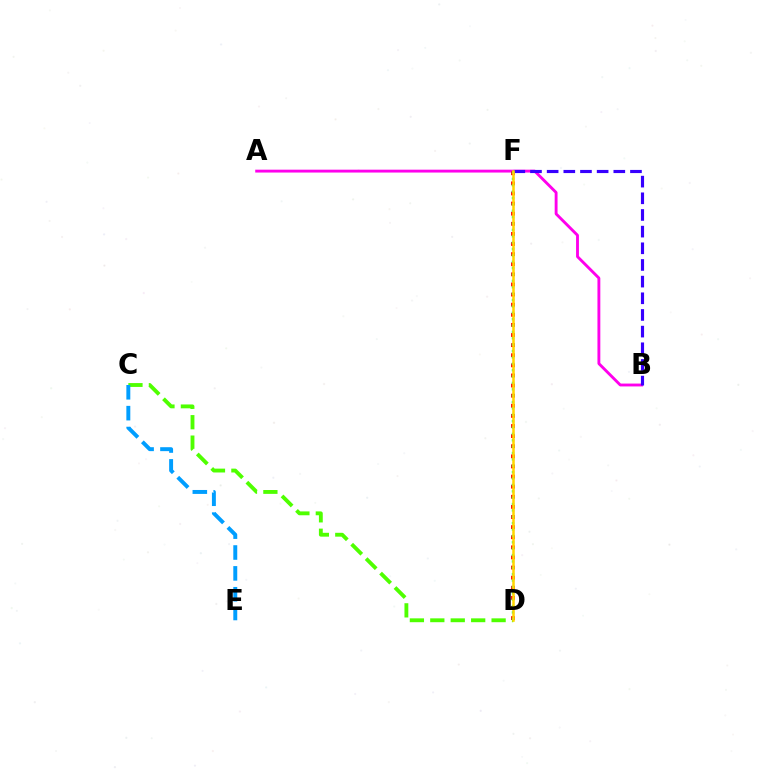{('C', 'D'): [{'color': '#4fff00', 'line_style': 'dashed', 'thickness': 2.78}], ('A', 'B'): [{'color': '#ff00ed', 'line_style': 'solid', 'thickness': 2.07}], ('C', 'E'): [{'color': '#009eff', 'line_style': 'dashed', 'thickness': 2.84}], ('D', 'F'): [{'color': '#ff0000', 'line_style': 'dotted', 'thickness': 2.75}, {'color': '#00ff86', 'line_style': 'dotted', 'thickness': 1.73}, {'color': '#ffd500', 'line_style': 'solid', 'thickness': 1.82}], ('B', 'F'): [{'color': '#3700ff', 'line_style': 'dashed', 'thickness': 2.26}]}